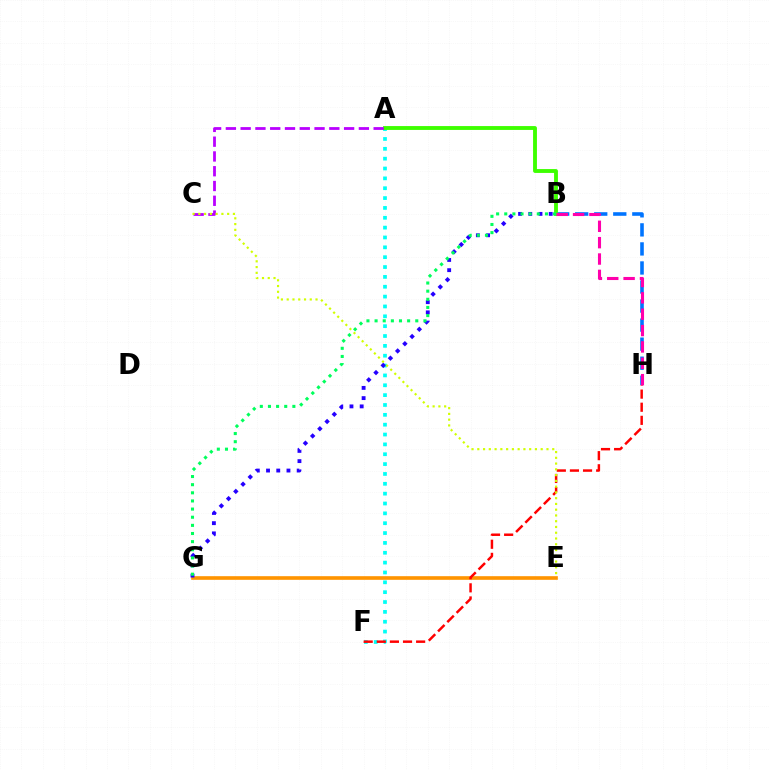{('B', 'H'): [{'color': '#0074ff', 'line_style': 'dashed', 'thickness': 2.59}, {'color': '#ff00ac', 'line_style': 'dashed', 'thickness': 2.22}], ('E', 'G'): [{'color': '#ff9400', 'line_style': 'solid', 'thickness': 2.62}], ('A', 'F'): [{'color': '#00fff6', 'line_style': 'dotted', 'thickness': 2.68}], ('A', 'B'): [{'color': '#3dff00', 'line_style': 'solid', 'thickness': 2.78}], ('A', 'C'): [{'color': '#b900ff', 'line_style': 'dashed', 'thickness': 2.01}], ('F', 'H'): [{'color': '#ff0000', 'line_style': 'dashed', 'thickness': 1.78}], ('B', 'G'): [{'color': '#2500ff', 'line_style': 'dotted', 'thickness': 2.77}, {'color': '#00ff5c', 'line_style': 'dotted', 'thickness': 2.21}], ('C', 'E'): [{'color': '#d1ff00', 'line_style': 'dotted', 'thickness': 1.57}]}